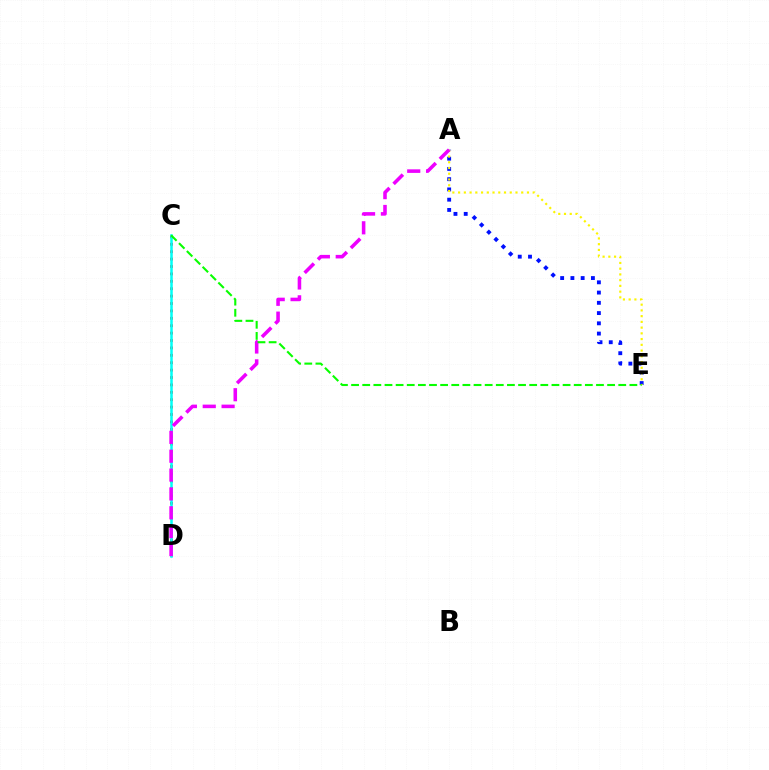{('A', 'E'): [{'color': '#0010ff', 'line_style': 'dotted', 'thickness': 2.79}, {'color': '#fcf500', 'line_style': 'dotted', 'thickness': 1.56}], ('C', 'D'): [{'color': '#ff0000', 'line_style': 'dotted', 'thickness': 2.01}, {'color': '#00fff6', 'line_style': 'solid', 'thickness': 1.82}], ('A', 'D'): [{'color': '#ee00ff', 'line_style': 'dashed', 'thickness': 2.56}], ('C', 'E'): [{'color': '#08ff00', 'line_style': 'dashed', 'thickness': 1.51}]}